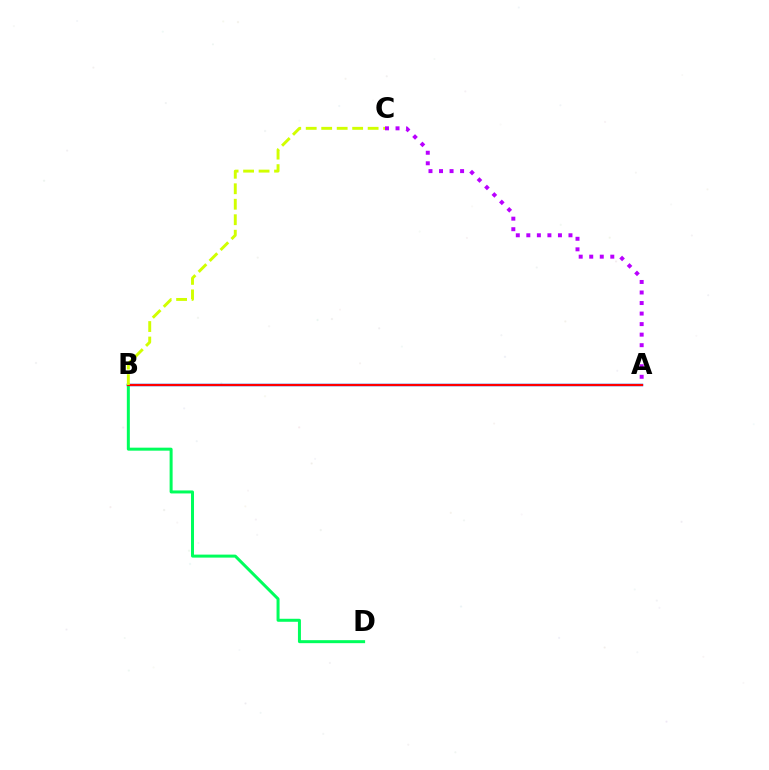{('A', 'B'): [{'color': '#0074ff', 'line_style': 'solid', 'thickness': 1.8}, {'color': '#ff0000', 'line_style': 'solid', 'thickness': 1.56}], ('B', 'D'): [{'color': '#00ff5c', 'line_style': 'solid', 'thickness': 2.16}], ('A', 'C'): [{'color': '#b900ff', 'line_style': 'dotted', 'thickness': 2.86}], ('B', 'C'): [{'color': '#d1ff00', 'line_style': 'dashed', 'thickness': 2.1}]}